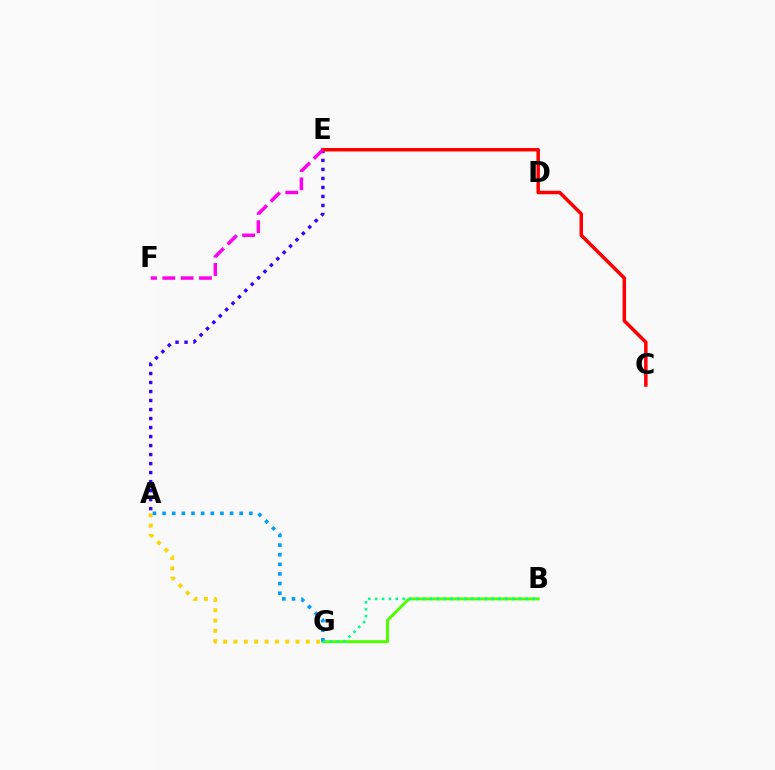{('B', 'G'): [{'color': '#4fff00', 'line_style': 'solid', 'thickness': 2.13}, {'color': '#00ff86', 'line_style': 'dotted', 'thickness': 1.86}], ('A', 'G'): [{'color': '#ffd500', 'line_style': 'dotted', 'thickness': 2.81}, {'color': '#009eff', 'line_style': 'dotted', 'thickness': 2.62}], ('A', 'E'): [{'color': '#3700ff', 'line_style': 'dotted', 'thickness': 2.45}], ('C', 'E'): [{'color': '#ff0000', 'line_style': 'solid', 'thickness': 2.52}], ('E', 'F'): [{'color': '#ff00ed', 'line_style': 'dashed', 'thickness': 2.49}]}